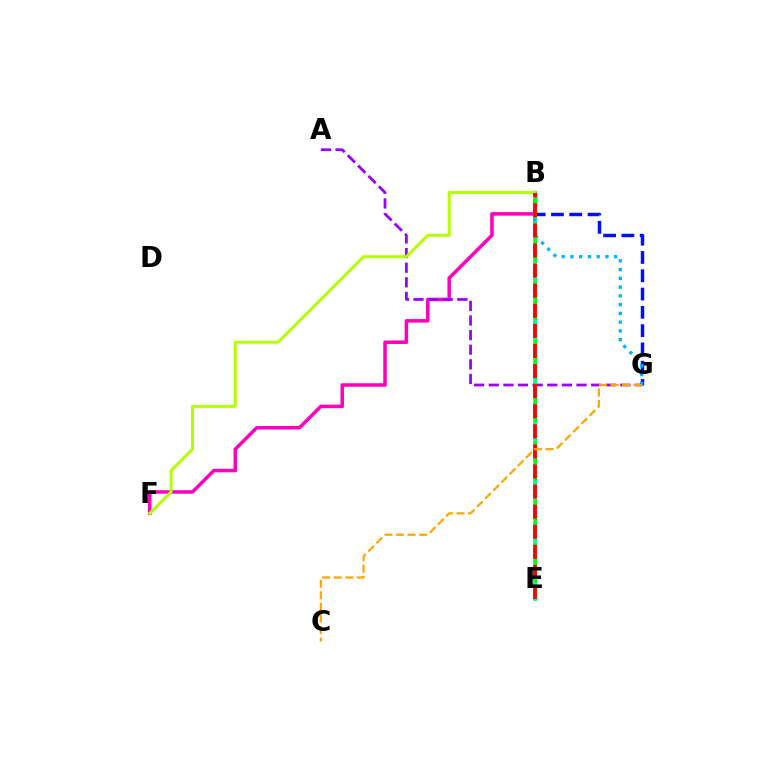{('B', 'F'): [{'color': '#ff00bd', 'line_style': 'solid', 'thickness': 2.53}, {'color': '#b3ff00', 'line_style': 'solid', 'thickness': 2.12}], ('B', 'G'): [{'color': '#0010ff', 'line_style': 'dashed', 'thickness': 2.48}, {'color': '#00b5ff', 'line_style': 'dotted', 'thickness': 2.38}], ('B', 'E'): [{'color': '#00ff9d', 'line_style': 'solid', 'thickness': 2.78}, {'color': '#08ff00', 'line_style': 'dashed', 'thickness': 1.98}, {'color': '#ff0000', 'line_style': 'dashed', 'thickness': 2.73}], ('A', 'G'): [{'color': '#9b00ff', 'line_style': 'dashed', 'thickness': 1.99}], ('C', 'G'): [{'color': '#ffa500', 'line_style': 'dashed', 'thickness': 1.57}]}